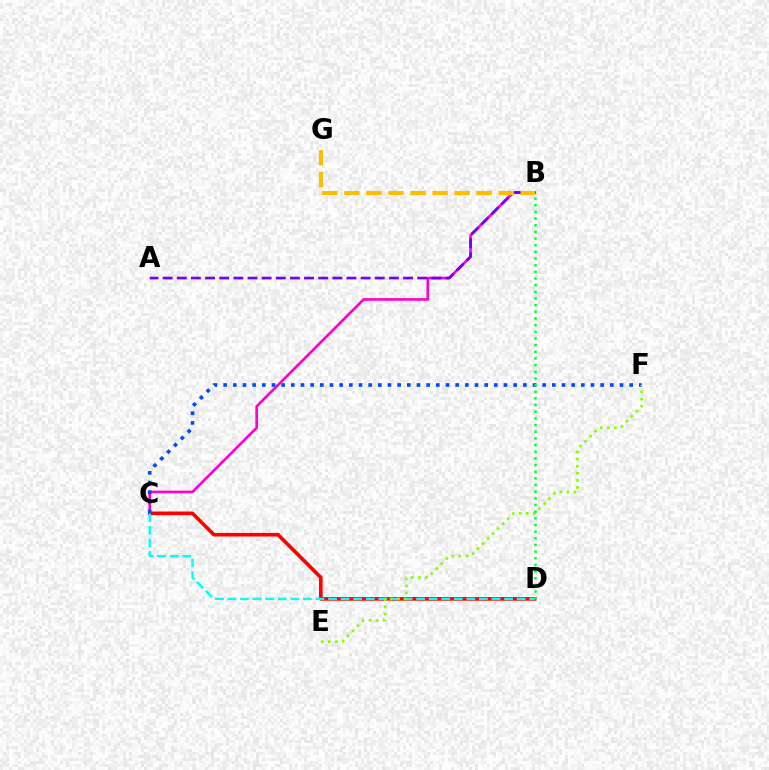{('B', 'C'): [{'color': '#ff00cf', 'line_style': 'solid', 'thickness': 1.91}], ('A', 'B'): [{'color': '#7200ff', 'line_style': 'dashed', 'thickness': 1.92}], ('C', 'D'): [{'color': '#ff0000', 'line_style': 'solid', 'thickness': 2.61}, {'color': '#00fff6', 'line_style': 'dashed', 'thickness': 1.71}], ('B', 'G'): [{'color': '#ffbd00', 'line_style': 'dashed', 'thickness': 3.0}], ('C', 'F'): [{'color': '#004bff', 'line_style': 'dotted', 'thickness': 2.63}], ('E', 'F'): [{'color': '#84ff00', 'line_style': 'dotted', 'thickness': 1.92}], ('B', 'D'): [{'color': '#00ff39', 'line_style': 'dotted', 'thickness': 1.81}]}